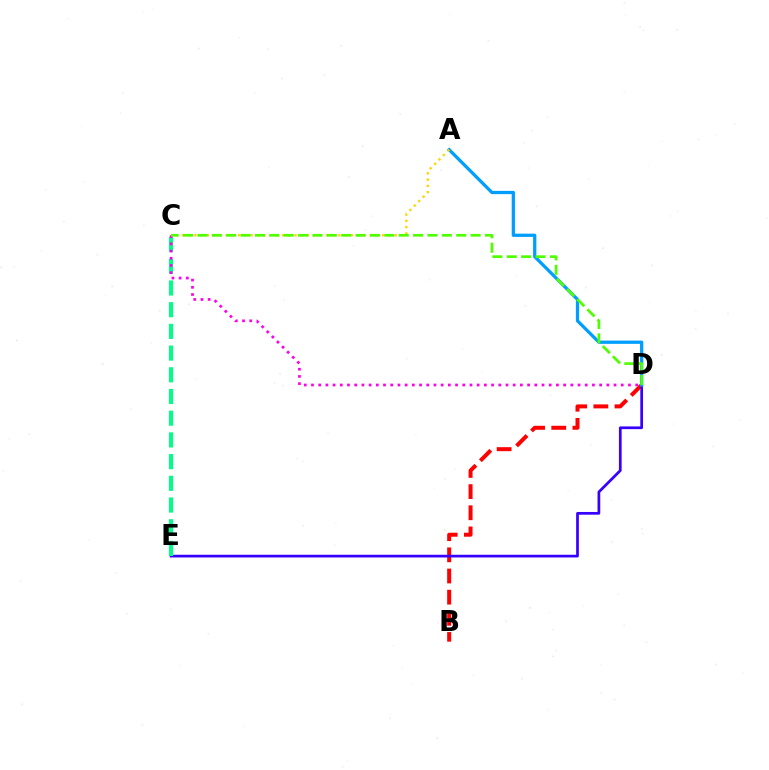{('B', 'D'): [{'color': '#ff0000', 'line_style': 'dashed', 'thickness': 2.87}], ('D', 'E'): [{'color': '#3700ff', 'line_style': 'solid', 'thickness': 1.96}], ('C', 'E'): [{'color': '#00ff86', 'line_style': 'dashed', 'thickness': 2.95}], ('C', 'D'): [{'color': '#ff00ed', 'line_style': 'dotted', 'thickness': 1.96}, {'color': '#4fff00', 'line_style': 'dashed', 'thickness': 1.95}], ('A', 'D'): [{'color': '#009eff', 'line_style': 'solid', 'thickness': 2.34}], ('A', 'C'): [{'color': '#ffd500', 'line_style': 'dotted', 'thickness': 1.7}]}